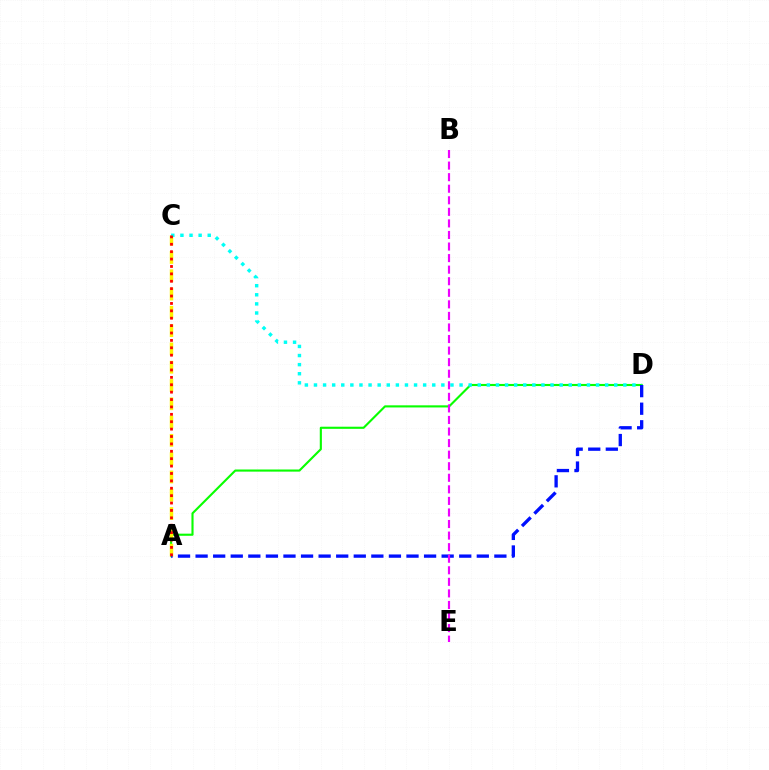{('A', 'D'): [{'color': '#08ff00', 'line_style': 'solid', 'thickness': 1.53}, {'color': '#0010ff', 'line_style': 'dashed', 'thickness': 2.39}], ('A', 'C'): [{'color': '#fcf500', 'line_style': 'dashed', 'thickness': 2.48}, {'color': '#ff0000', 'line_style': 'dotted', 'thickness': 2.01}], ('C', 'D'): [{'color': '#00fff6', 'line_style': 'dotted', 'thickness': 2.47}], ('B', 'E'): [{'color': '#ee00ff', 'line_style': 'dashed', 'thickness': 1.57}]}